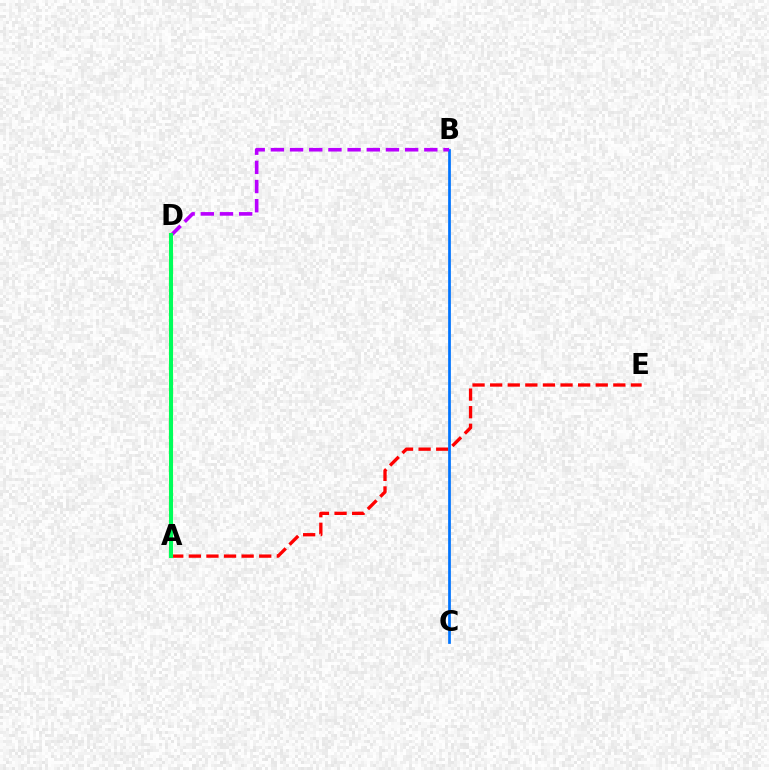{('A', 'E'): [{'color': '#ff0000', 'line_style': 'dashed', 'thickness': 2.39}], ('B', 'C'): [{'color': '#0074ff', 'line_style': 'solid', 'thickness': 1.97}], ('B', 'D'): [{'color': '#b900ff', 'line_style': 'dashed', 'thickness': 2.61}], ('A', 'D'): [{'color': '#d1ff00', 'line_style': 'solid', 'thickness': 2.98}, {'color': '#00ff5c', 'line_style': 'solid', 'thickness': 2.88}]}